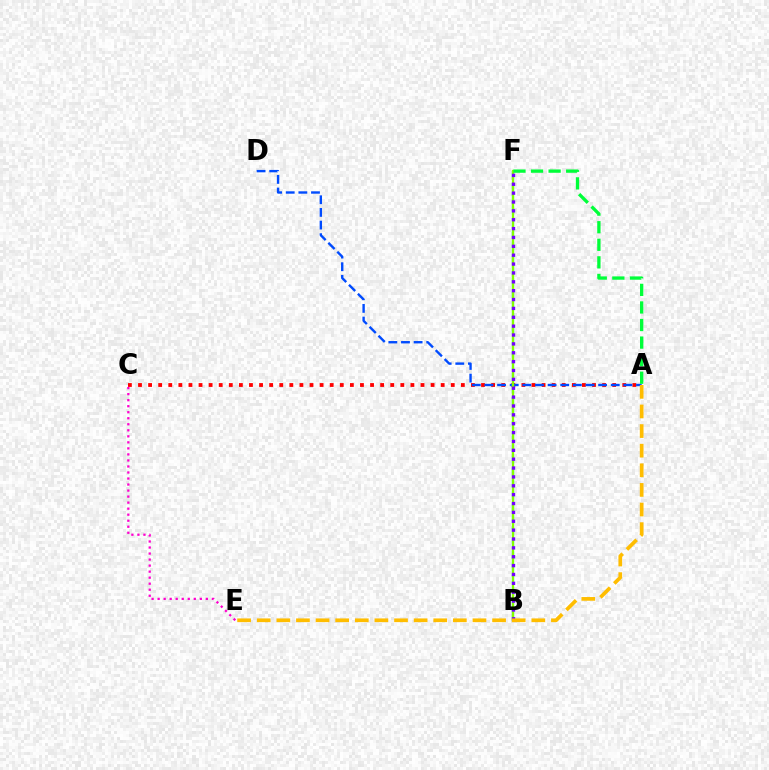{('A', 'C'): [{'color': '#ff0000', 'line_style': 'dotted', 'thickness': 2.74}], ('C', 'E'): [{'color': '#ff00cf', 'line_style': 'dotted', 'thickness': 1.64}], ('A', 'D'): [{'color': '#004bff', 'line_style': 'dashed', 'thickness': 1.72}], ('B', 'F'): [{'color': '#00fff6', 'line_style': 'dashed', 'thickness': 1.61}, {'color': '#84ff00', 'line_style': 'solid', 'thickness': 1.63}, {'color': '#7200ff', 'line_style': 'dotted', 'thickness': 2.41}], ('A', 'F'): [{'color': '#00ff39', 'line_style': 'dashed', 'thickness': 2.39}], ('A', 'E'): [{'color': '#ffbd00', 'line_style': 'dashed', 'thickness': 2.66}]}